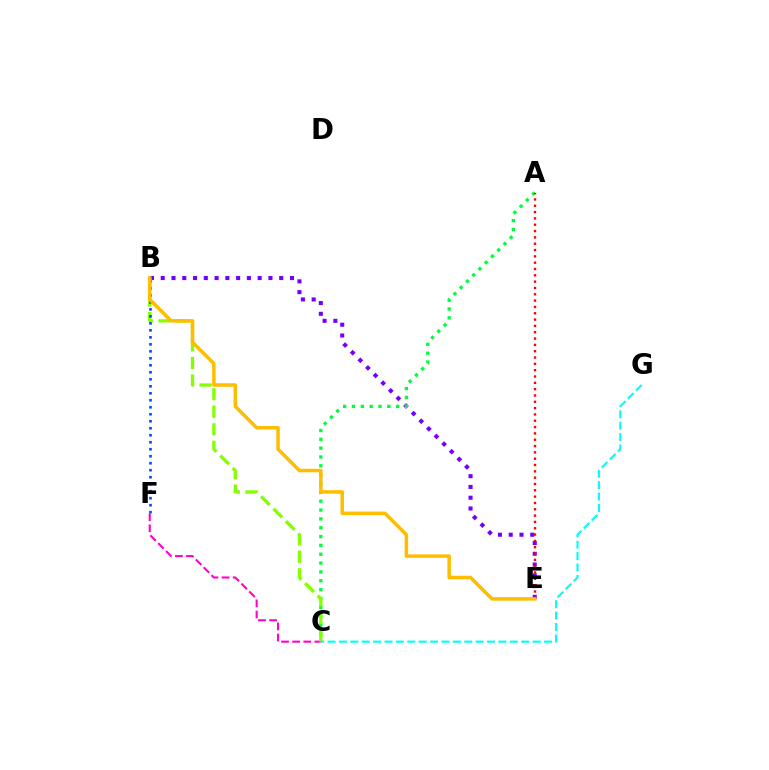{('B', 'E'): [{'color': '#7200ff', 'line_style': 'dotted', 'thickness': 2.93}, {'color': '#ffbd00', 'line_style': 'solid', 'thickness': 2.54}], ('A', 'C'): [{'color': '#00ff39', 'line_style': 'dotted', 'thickness': 2.4}], ('C', 'F'): [{'color': '#ff00cf', 'line_style': 'dashed', 'thickness': 1.51}], ('B', 'C'): [{'color': '#84ff00', 'line_style': 'dashed', 'thickness': 2.38}], ('B', 'F'): [{'color': '#004bff', 'line_style': 'dotted', 'thickness': 1.9}], ('A', 'E'): [{'color': '#ff0000', 'line_style': 'dotted', 'thickness': 1.72}], ('C', 'G'): [{'color': '#00fff6', 'line_style': 'dashed', 'thickness': 1.55}]}